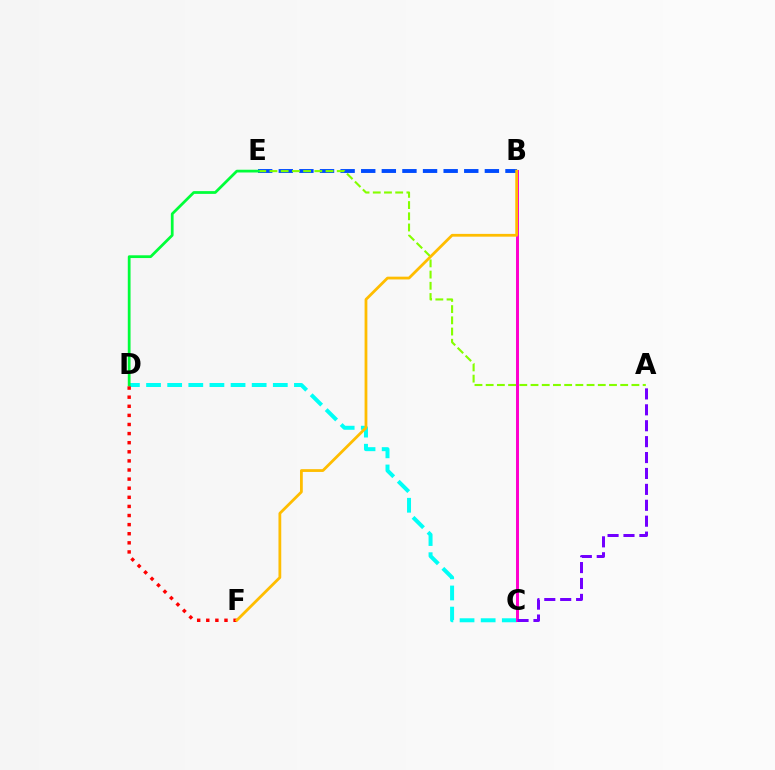{('C', 'D'): [{'color': '#00fff6', 'line_style': 'dashed', 'thickness': 2.87}], ('B', 'E'): [{'color': '#004bff', 'line_style': 'dashed', 'thickness': 2.8}], ('A', 'E'): [{'color': '#84ff00', 'line_style': 'dashed', 'thickness': 1.52}], ('D', 'E'): [{'color': '#00ff39', 'line_style': 'solid', 'thickness': 1.98}], ('D', 'F'): [{'color': '#ff0000', 'line_style': 'dotted', 'thickness': 2.47}], ('B', 'C'): [{'color': '#ff00cf', 'line_style': 'solid', 'thickness': 2.14}], ('A', 'C'): [{'color': '#7200ff', 'line_style': 'dashed', 'thickness': 2.16}], ('B', 'F'): [{'color': '#ffbd00', 'line_style': 'solid', 'thickness': 2.0}]}